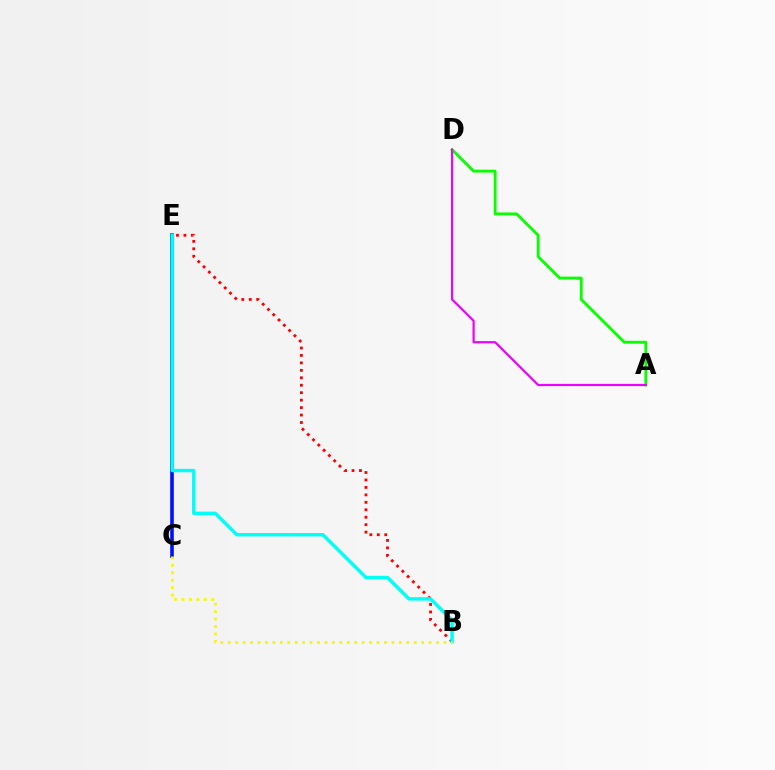{('C', 'E'): [{'color': '#0010ff', 'line_style': 'solid', 'thickness': 2.59}], ('B', 'E'): [{'color': '#ff0000', 'line_style': 'dotted', 'thickness': 2.03}, {'color': '#00fff6', 'line_style': 'solid', 'thickness': 2.45}], ('B', 'C'): [{'color': '#fcf500', 'line_style': 'dotted', 'thickness': 2.02}], ('A', 'D'): [{'color': '#08ff00', 'line_style': 'solid', 'thickness': 2.05}, {'color': '#ee00ff', 'line_style': 'solid', 'thickness': 1.57}]}